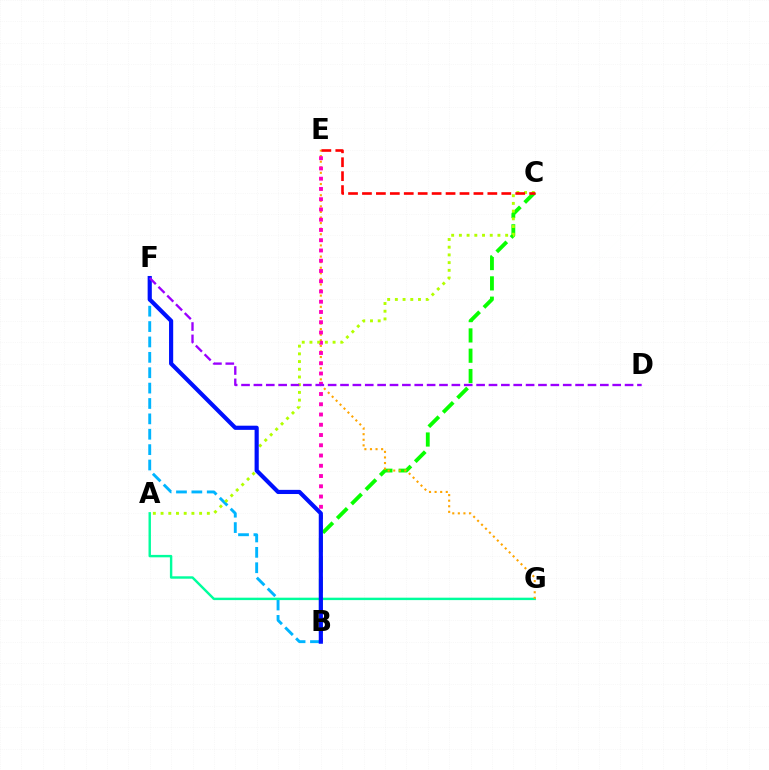{('B', 'F'): [{'color': '#00b5ff', 'line_style': 'dashed', 'thickness': 2.09}, {'color': '#0010ff', 'line_style': 'solid', 'thickness': 3.0}], ('A', 'G'): [{'color': '#00ff9d', 'line_style': 'solid', 'thickness': 1.74}], ('B', 'C'): [{'color': '#08ff00', 'line_style': 'dashed', 'thickness': 2.76}], ('E', 'G'): [{'color': '#ffa500', 'line_style': 'dotted', 'thickness': 1.52}], ('B', 'E'): [{'color': '#ff00bd', 'line_style': 'dotted', 'thickness': 2.79}], ('A', 'C'): [{'color': '#b3ff00', 'line_style': 'dotted', 'thickness': 2.09}], ('D', 'F'): [{'color': '#9b00ff', 'line_style': 'dashed', 'thickness': 1.68}], ('C', 'E'): [{'color': '#ff0000', 'line_style': 'dashed', 'thickness': 1.89}]}